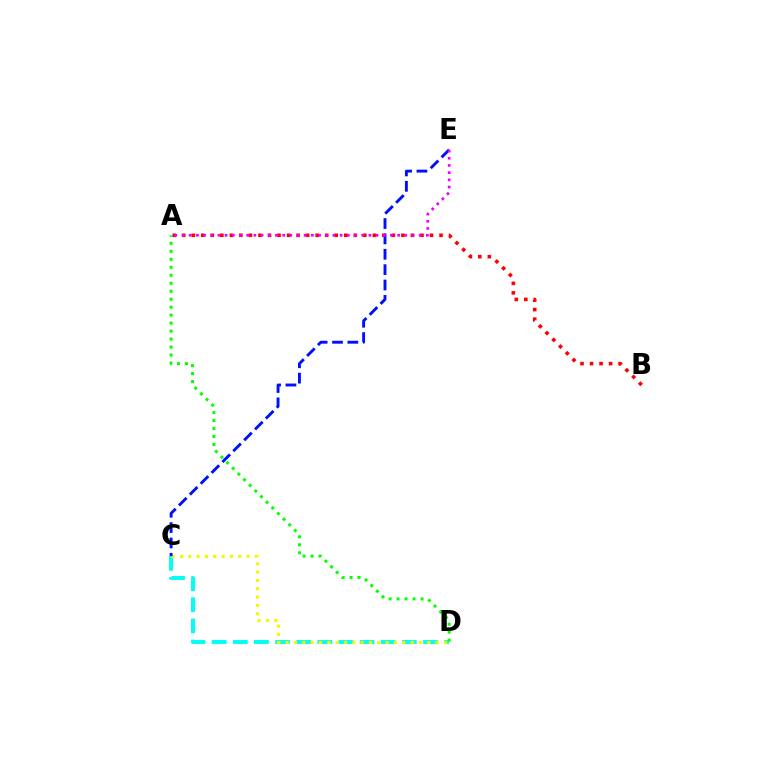{('A', 'B'): [{'color': '#ff0000', 'line_style': 'dotted', 'thickness': 2.59}], ('C', 'D'): [{'color': '#00fff6', 'line_style': 'dashed', 'thickness': 2.87}, {'color': '#fcf500', 'line_style': 'dotted', 'thickness': 2.26}], ('A', 'D'): [{'color': '#08ff00', 'line_style': 'dotted', 'thickness': 2.17}], ('C', 'E'): [{'color': '#0010ff', 'line_style': 'dashed', 'thickness': 2.09}], ('A', 'E'): [{'color': '#ee00ff', 'line_style': 'dotted', 'thickness': 1.95}]}